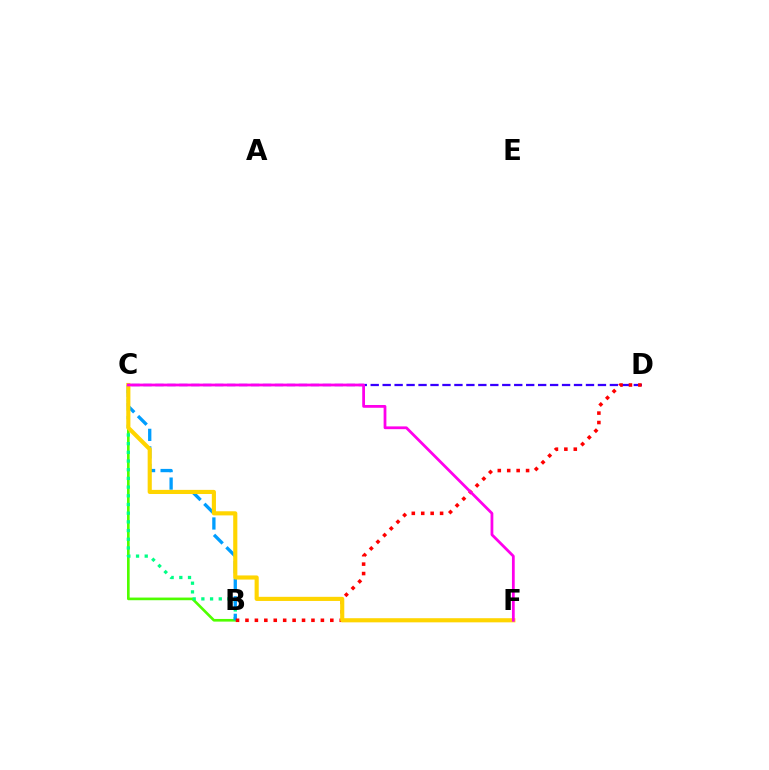{('B', 'C'): [{'color': '#4fff00', 'line_style': 'solid', 'thickness': 1.91}, {'color': '#00ff86', 'line_style': 'dotted', 'thickness': 2.36}, {'color': '#009eff', 'line_style': 'dashed', 'thickness': 2.38}], ('C', 'D'): [{'color': '#3700ff', 'line_style': 'dashed', 'thickness': 1.62}], ('B', 'D'): [{'color': '#ff0000', 'line_style': 'dotted', 'thickness': 2.56}], ('C', 'F'): [{'color': '#ffd500', 'line_style': 'solid', 'thickness': 2.97}, {'color': '#ff00ed', 'line_style': 'solid', 'thickness': 2.0}]}